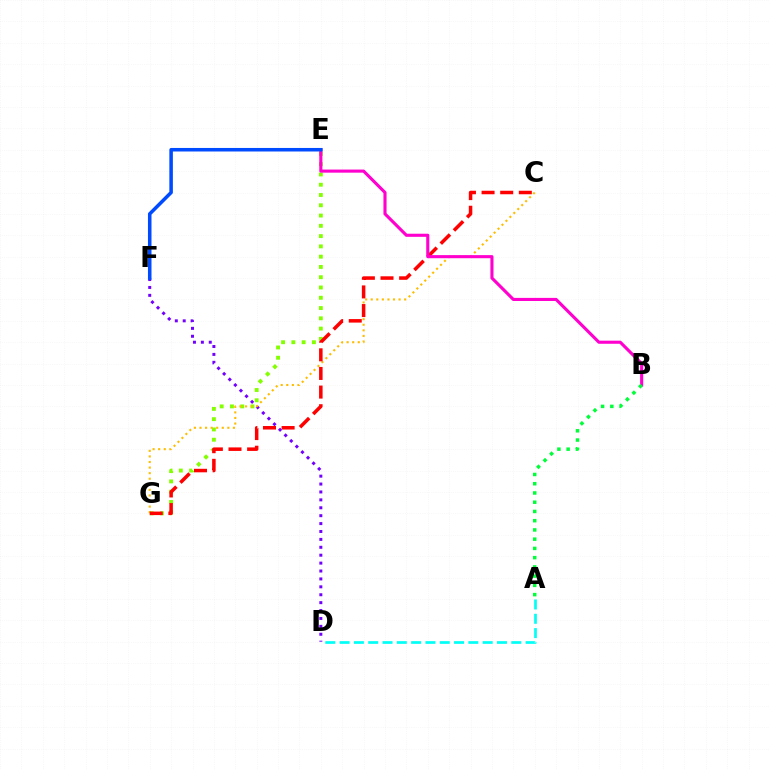{('A', 'D'): [{'color': '#00fff6', 'line_style': 'dashed', 'thickness': 1.94}], ('D', 'F'): [{'color': '#7200ff', 'line_style': 'dotted', 'thickness': 2.15}], ('E', 'G'): [{'color': '#84ff00', 'line_style': 'dotted', 'thickness': 2.79}], ('C', 'G'): [{'color': '#ffbd00', 'line_style': 'dotted', 'thickness': 1.51}, {'color': '#ff0000', 'line_style': 'dashed', 'thickness': 2.53}], ('B', 'E'): [{'color': '#ff00cf', 'line_style': 'solid', 'thickness': 2.24}], ('E', 'F'): [{'color': '#004bff', 'line_style': 'solid', 'thickness': 2.54}], ('A', 'B'): [{'color': '#00ff39', 'line_style': 'dotted', 'thickness': 2.51}]}